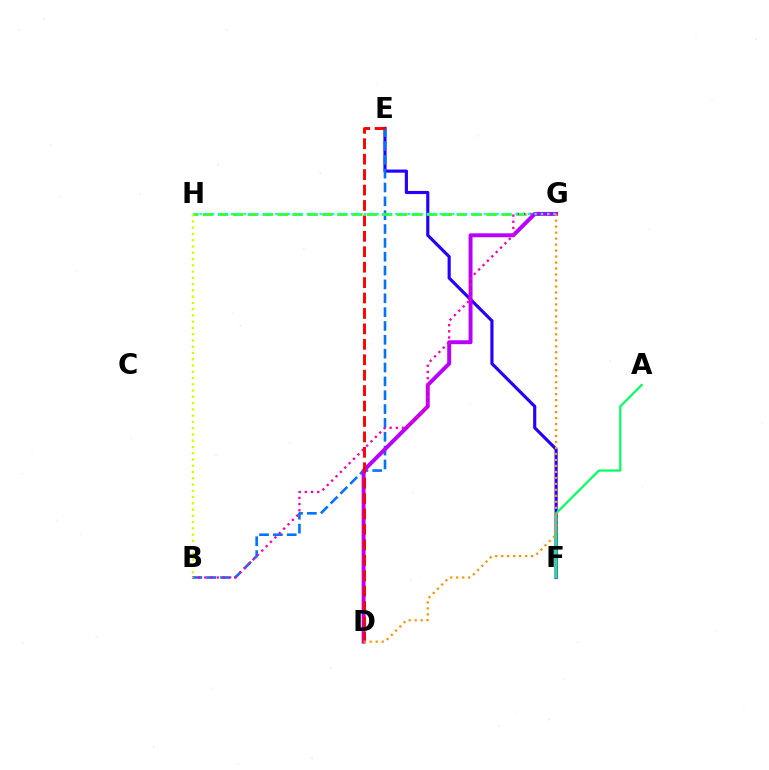{('E', 'F'): [{'color': '#2500ff', 'line_style': 'solid', 'thickness': 2.26}], ('B', 'E'): [{'color': '#0074ff', 'line_style': 'dashed', 'thickness': 1.88}], ('G', 'H'): [{'color': '#3dff00', 'line_style': 'dashed', 'thickness': 2.03}, {'color': '#00fff6', 'line_style': 'dotted', 'thickness': 1.72}], ('D', 'G'): [{'color': '#b900ff', 'line_style': 'solid', 'thickness': 2.83}, {'color': '#ff9400', 'line_style': 'dotted', 'thickness': 1.63}], ('D', 'E'): [{'color': '#ff0000', 'line_style': 'dashed', 'thickness': 2.1}], ('B', 'G'): [{'color': '#ff00ac', 'line_style': 'dotted', 'thickness': 1.68}], ('A', 'F'): [{'color': '#00ff5c', 'line_style': 'solid', 'thickness': 1.57}], ('B', 'H'): [{'color': '#d1ff00', 'line_style': 'dotted', 'thickness': 1.7}]}